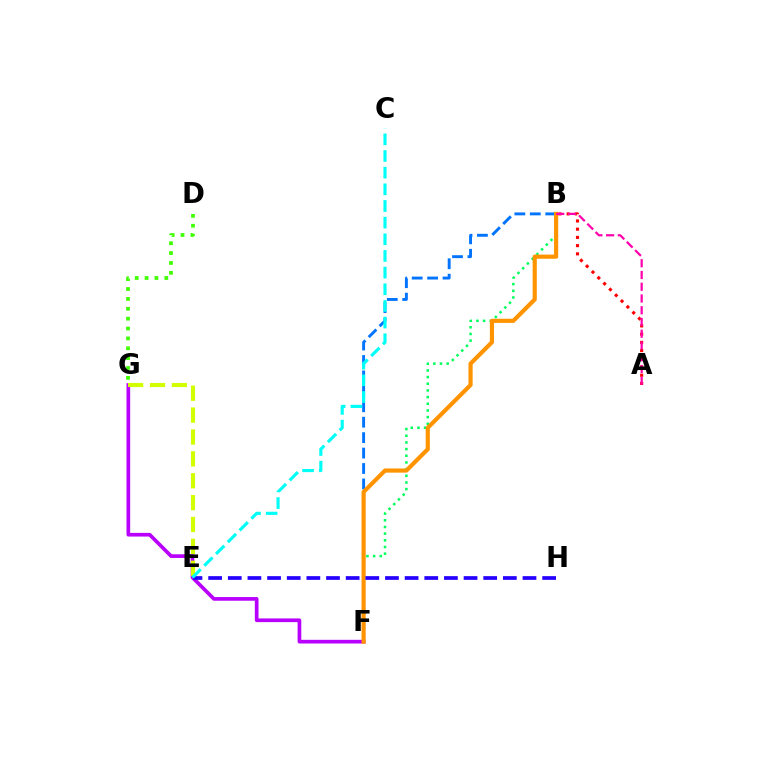{('B', 'F'): [{'color': '#0074ff', 'line_style': 'dashed', 'thickness': 2.1}, {'color': '#00ff5c', 'line_style': 'dotted', 'thickness': 1.81}, {'color': '#ff9400', 'line_style': 'solid', 'thickness': 2.99}], ('F', 'G'): [{'color': '#b900ff', 'line_style': 'solid', 'thickness': 2.65}], ('E', 'G'): [{'color': '#d1ff00', 'line_style': 'dashed', 'thickness': 2.97}], ('A', 'B'): [{'color': '#ff0000', 'line_style': 'dotted', 'thickness': 2.23}, {'color': '#ff00ac', 'line_style': 'dashed', 'thickness': 1.6}], ('D', 'G'): [{'color': '#3dff00', 'line_style': 'dotted', 'thickness': 2.68}], ('E', 'H'): [{'color': '#2500ff', 'line_style': 'dashed', 'thickness': 2.67}], ('C', 'E'): [{'color': '#00fff6', 'line_style': 'dashed', 'thickness': 2.26}]}